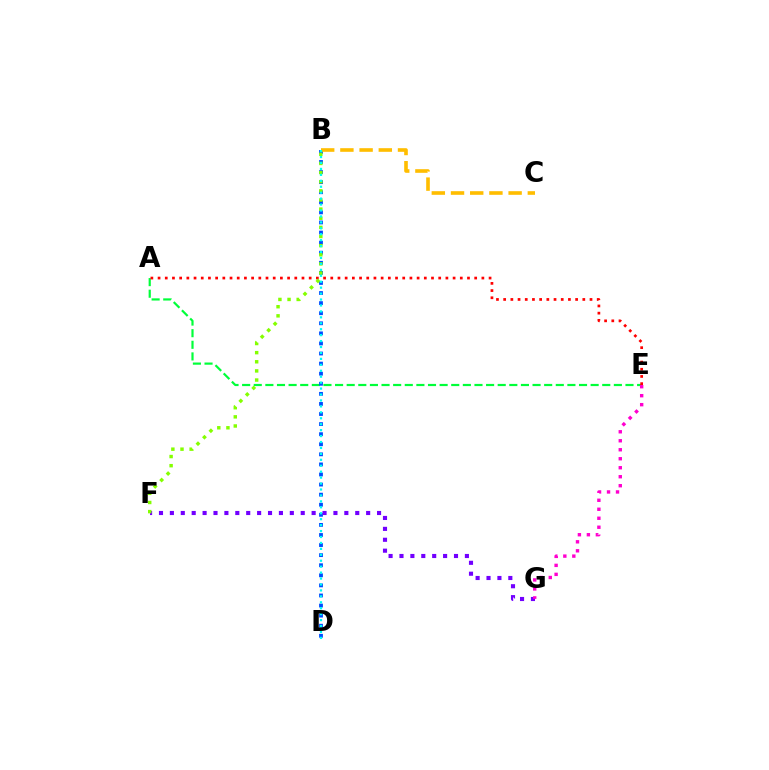{('A', 'E'): [{'color': '#00ff39', 'line_style': 'dashed', 'thickness': 1.58}, {'color': '#ff0000', 'line_style': 'dotted', 'thickness': 1.96}], ('B', 'D'): [{'color': '#004bff', 'line_style': 'dotted', 'thickness': 2.74}, {'color': '#00fff6', 'line_style': 'dotted', 'thickness': 1.61}], ('B', 'C'): [{'color': '#ffbd00', 'line_style': 'dashed', 'thickness': 2.61}], ('F', 'G'): [{'color': '#7200ff', 'line_style': 'dotted', 'thickness': 2.96}], ('B', 'F'): [{'color': '#84ff00', 'line_style': 'dotted', 'thickness': 2.48}], ('E', 'G'): [{'color': '#ff00cf', 'line_style': 'dotted', 'thickness': 2.44}]}